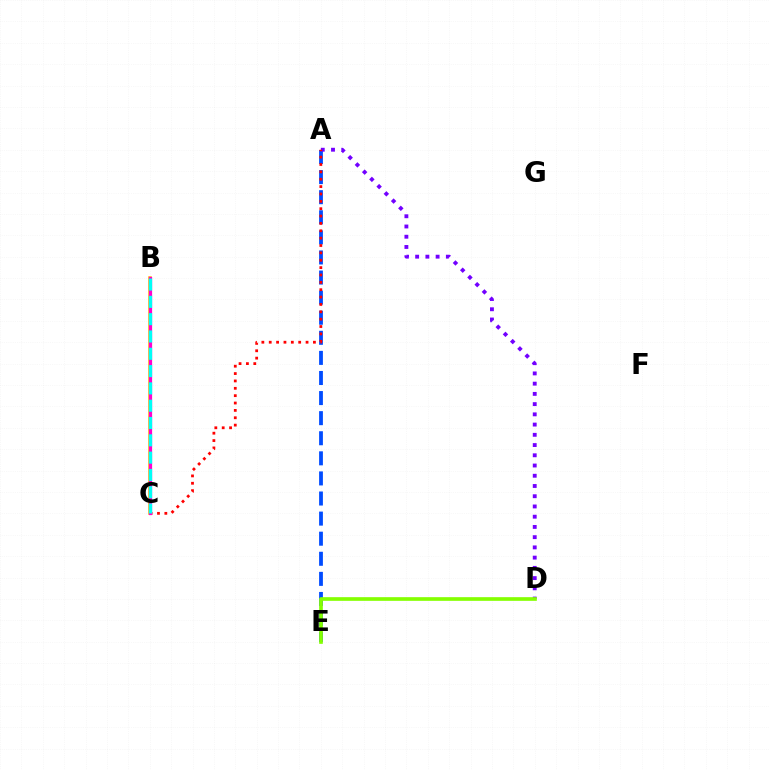{('A', 'E'): [{'color': '#004bff', 'line_style': 'dashed', 'thickness': 2.73}], ('A', 'D'): [{'color': '#7200ff', 'line_style': 'dotted', 'thickness': 2.78}], ('A', 'C'): [{'color': '#ff0000', 'line_style': 'dotted', 'thickness': 2.0}], ('B', 'C'): [{'color': '#ffbd00', 'line_style': 'solid', 'thickness': 2.55}, {'color': '#00ff39', 'line_style': 'dashed', 'thickness': 1.83}, {'color': '#ff00cf', 'line_style': 'solid', 'thickness': 2.33}, {'color': '#00fff6', 'line_style': 'dashed', 'thickness': 2.35}], ('D', 'E'): [{'color': '#84ff00', 'line_style': 'solid', 'thickness': 2.64}]}